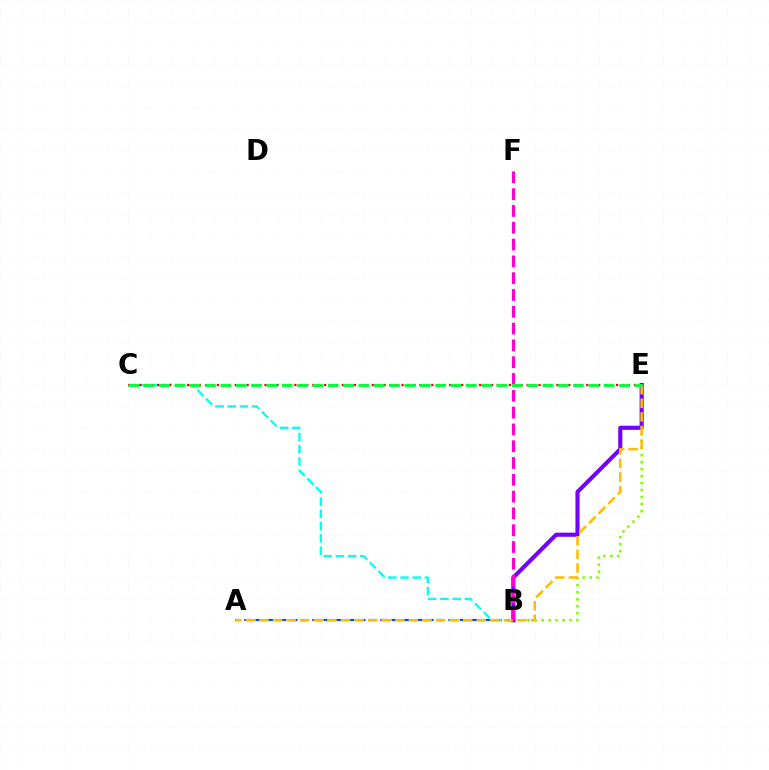{('A', 'B'): [{'color': '#004bff', 'line_style': 'dashed', 'thickness': 1.54}], ('B', 'C'): [{'color': '#00fff6', 'line_style': 'dashed', 'thickness': 1.66}], ('B', 'E'): [{'color': '#84ff00', 'line_style': 'dotted', 'thickness': 1.9}, {'color': '#7200ff', 'line_style': 'solid', 'thickness': 2.96}], ('A', 'E'): [{'color': '#ffbd00', 'line_style': 'dashed', 'thickness': 1.85}], ('B', 'F'): [{'color': '#ff00cf', 'line_style': 'dashed', 'thickness': 2.28}], ('C', 'E'): [{'color': '#ff0000', 'line_style': 'dotted', 'thickness': 1.62}, {'color': '#00ff39', 'line_style': 'dashed', 'thickness': 2.08}]}